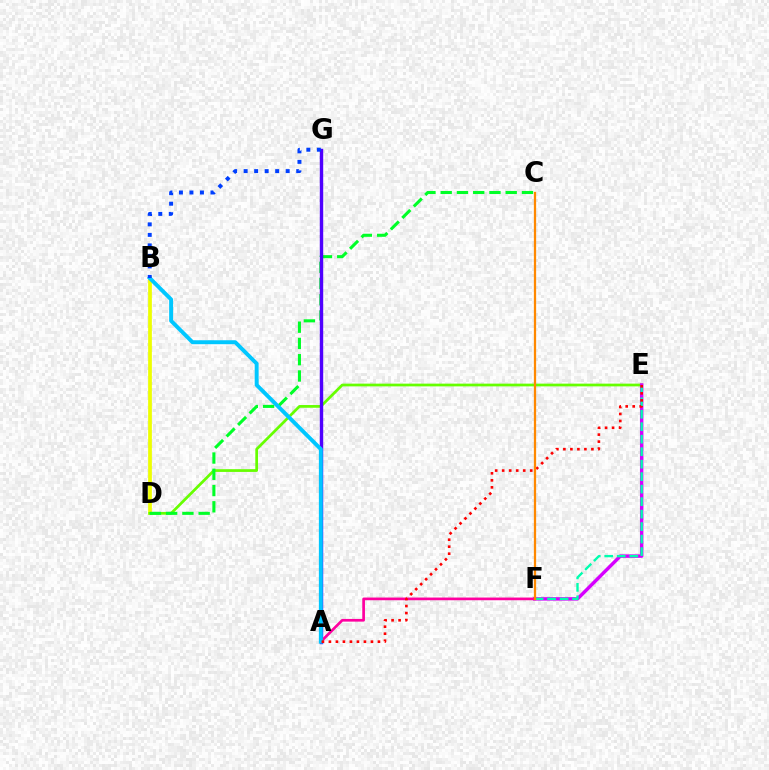{('B', 'D'): [{'color': '#eeff00', 'line_style': 'solid', 'thickness': 2.68}], ('D', 'E'): [{'color': '#66ff00', 'line_style': 'solid', 'thickness': 1.97}], ('E', 'F'): [{'color': '#d600ff', 'line_style': 'solid', 'thickness': 2.47}, {'color': '#00ffaf', 'line_style': 'dashed', 'thickness': 1.7}], ('C', 'D'): [{'color': '#00ff27', 'line_style': 'dashed', 'thickness': 2.21}], ('A', 'G'): [{'color': '#4f00ff', 'line_style': 'solid', 'thickness': 2.45}], ('A', 'F'): [{'color': '#ff00a0', 'line_style': 'solid', 'thickness': 1.94}], ('A', 'B'): [{'color': '#00c7ff', 'line_style': 'solid', 'thickness': 2.83}], ('A', 'E'): [{'color': '#ff0000', 'line_style': 'dotted', 'thickness': 1.9}], ('B', 'G'): [{'color': '#003fff', 'line_style': 'dotted', 'thickness': 2.86}], ('C', 'F'): [{'color': '#ff8800', 'line_style': 'solid', 'thickness': 1.63}]}